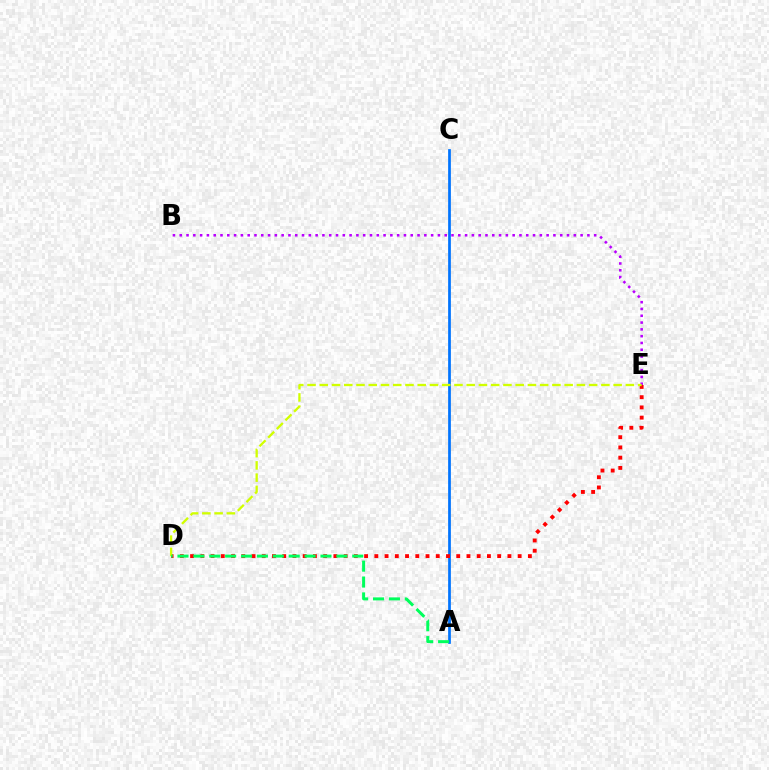{('A', 'C'): [{'color': '#0074ff', 'line_style': 'solid', 'thickness': 1.97}], ('D', 'E'): [{'color': '#ff0000', 'line_style': 'dotted', 'thickness': 2.78}, {'color': '#d1ff00', 'line_style': 'dashed', 'thickness': 1.66}], ('B', 'E'): [{'color': '#b900ff', 'line_style': 'dotted', 'thickness': 1.85}], ('A', 'D'): [{'color': '#00ff5c', 'line_style': 'dashed', 'thickness': 2.16}]}